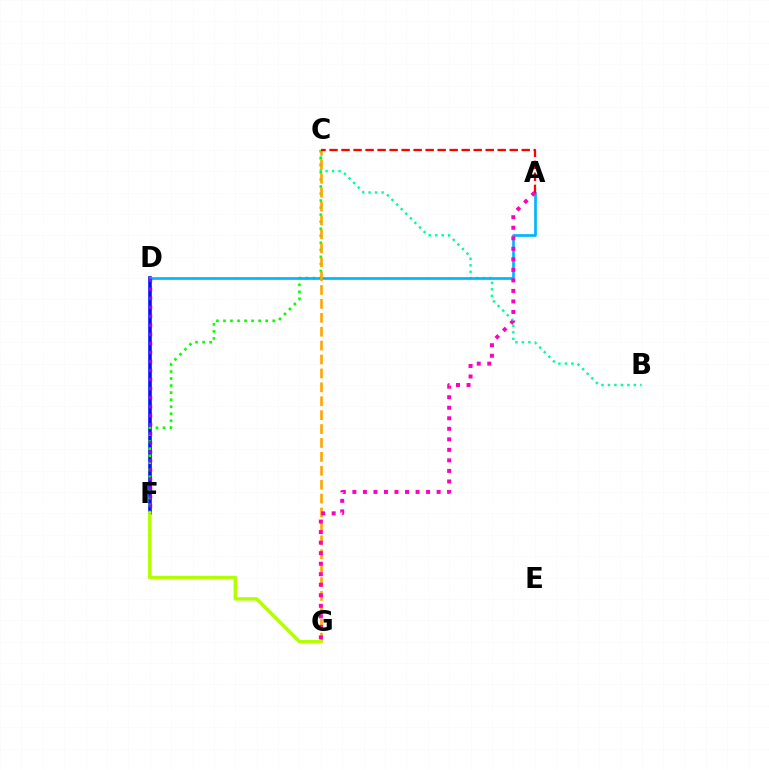{('D', 'F'): [{'color': '#0010ff', 'line_style': 'solid', 'thickness': 2.59}, {'color': '#9b00ff', 'line_style': 'dotted', 'thickness': 2.45}], ('B', 'C'): [{'color': '#00ff9d', 'line_style': 'dotted', 'thickness': 1.76}], ('C', 'F'): [{'color': '#08ff00', 'line_style': 'dotted', 'thickness': 1.91}], ('A', 'D'): [{'color': '#00b5ff', 'line_style': 'solid', 'thickness': 1.93}], ('C', 'G'): [{'color': '#ffa500', 'line_style': 'dashed', 'thickness': 1.89}], ('F', 'G'): [{'color': '#b3ff00', 'line_style': 'solid', 'thickness': 2.46}], ('A', 'C'): [{'color': '#ff0000', 'line_style': 'dashed', 'thickness': 1.63}], ('A', 'G'): [{'color': '#ff00bd', 'line_style': 'dotted', 'thickness': 2.86}]}